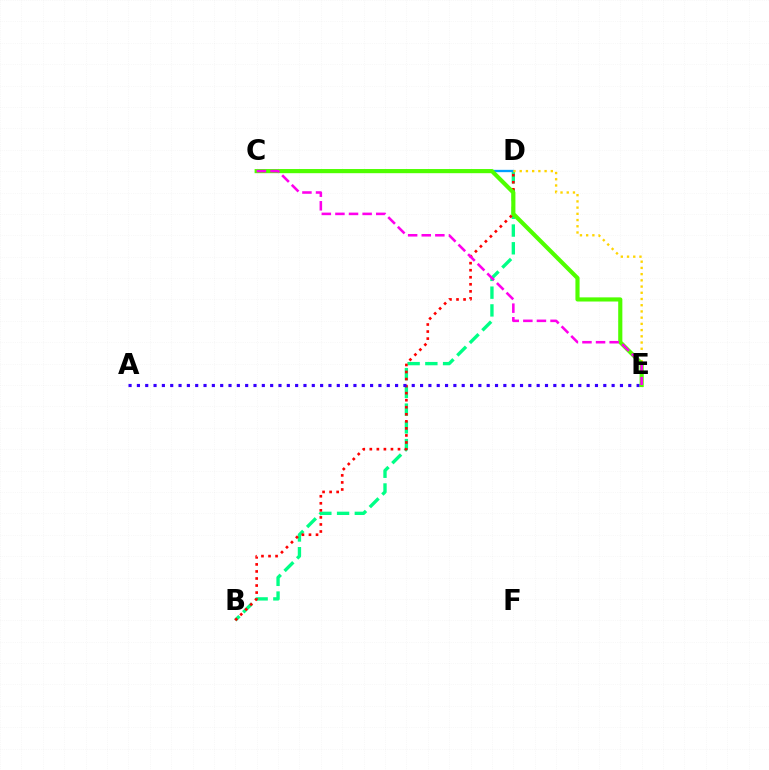{('B', 'D'): [{'color': '#00ff86', 'line_style': 'dashed', 'thickness': 2.41}, {'color': '#ff0000', 'line_style': 'dotted', 'thickness': 1.91}], ('C', 'D'): [{'color': '#009eff', 'line_style': 'solid', 'thickness': 1.68}], ('D', 'E'): [{'color': '#ffd500', 'line_style': 'dotted', 'thickness': 1.69}], ('A', 'E'): [{'color': '#3700ff', 'line_style': 'dotted', 'thickness': 2.26}], ('C', 'E'): [{'color': '#4fff00', 'line_style': 'solid', 'thickness': 2.99}, {'color': '#ff00ed', 'line_style': 'dashed', 'thickness': 1.85}]}